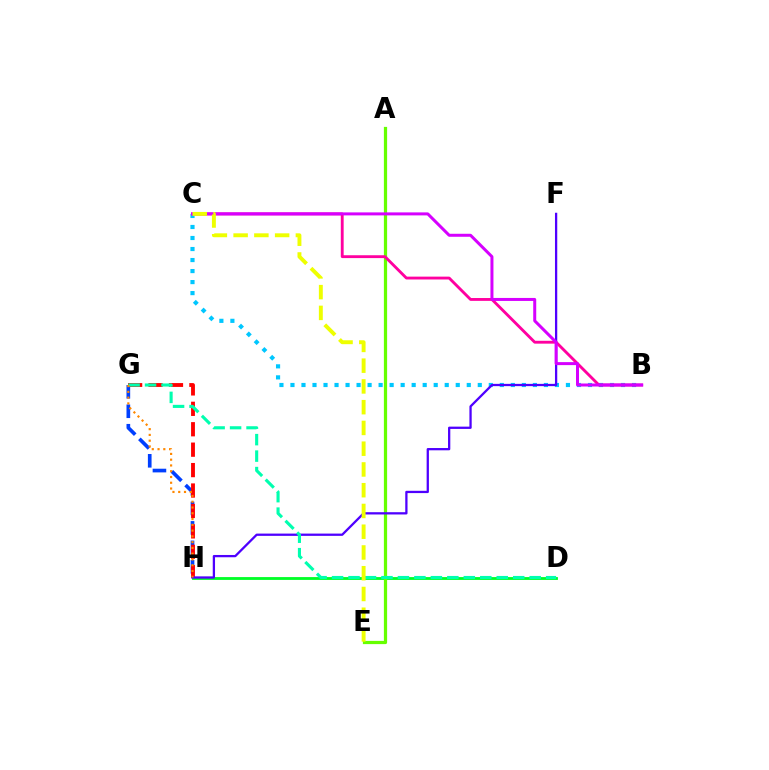{('D', 'H'): [{'color': '#00ff27', 'line_style': 'solid', 'thickness': 2.04}], ('G', 'H'): [{'color': '#003fff', 'line_style': 'dashed', 'thickness': 2.64}, {'color': '#ff0000', 'line_style': 'dashed', 'thickness': 2.77}, {'color': '#ff8800', 'line_style': 'dotted', 'thickness': 1.57}], ('A', 'E'): [{'color': '#66ff00', 'line_style': 'solid', 'thickness': 2.32}], ('B', 'C'): [{'color': '#00c7ff', 'line_style': 'dotted', 'thickness': 2.99}, {'color': '#ff00a0', 'line_style': 'solid', 'thickness': 2.05}, {'color': '#d600ff', 'line_style': 'solid', 'thickness': 2.16}], ('F', 'H'): [{'color': '#4f00ff', 'line_style': 'solid', 'thickness': 1.64}], ('D', 'G'): [{'color': '#00ffaf', 'line_style': 'dashed', 'thickness': 2.24}], ('C', 'E'): [{'color': '#eeff00', 'line_style': 'dashed', 'thickness': 2.82}]}